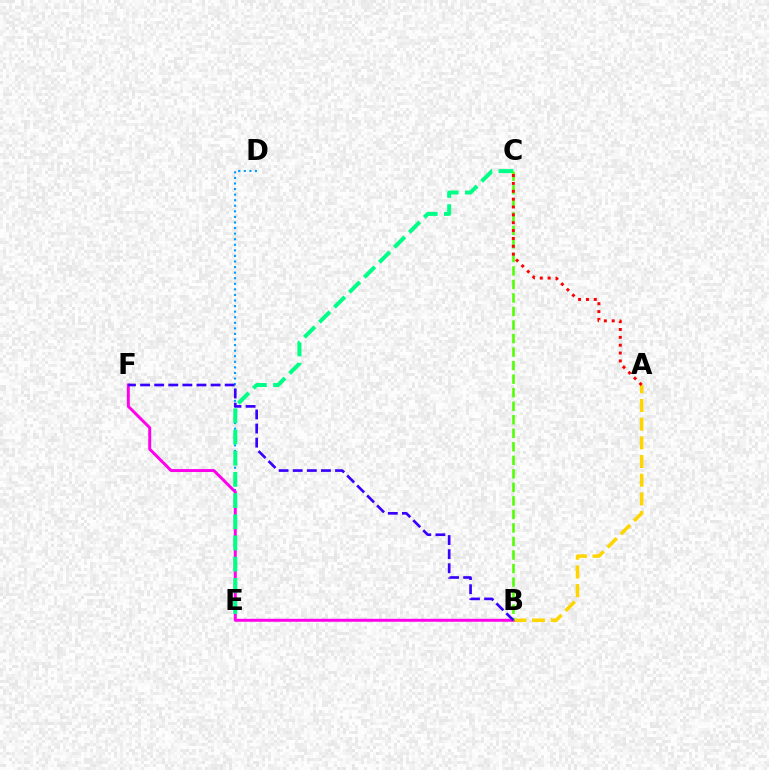{('D', 'E'): [{'color': '#009eff', 'line_style': 'dotted', 'thickness': 1.51}], ('A', 'B'): [{'color': '#ffd500', 'line_style': 'dashed', 'thickness': 2.54}], ('B', 'F'): [{'color': '#ff00ed', 'line_style': 'solid', 'thickness': 2.13}, {'color': '#3700ff', 'line_style': 'dashed', 'thickness': 1.92}], ('C', 'E'): [{'color': '#00ff86', 'line_style': 'dashed', 'thickness': 2.88}], ('B', 'C'): [{'color': '#4fff00', 'line_style': 'dashed', 'thickness': 1.84}], ('A', 'C'): [{'color': '#ff0000', 'line_style': 'dotted', 'thickness': 2.14}]}